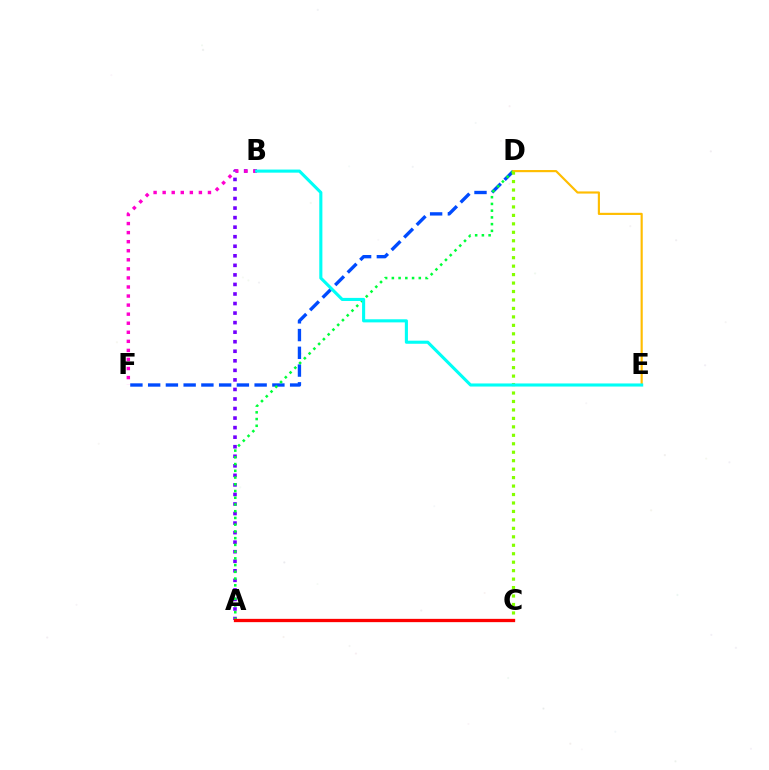{('A', 'B'): [{'color': '#7200ff', 'line_style': 'dotted', 'thickness': 2.59}], ('D', 'F'): [{'color': '#004bff', 'line_style': 'dashed', 'thickness': 2.41}], ('A', 'D'): [{'color': '#00ff39', 'line_style': 'dotted', 'thickness': 1.83}], ('D', 'E'): [{'color': '#ffbd00', 'line_style': 'solid', 'thickness': 1.55}], ('C', 'D'): [{'color': '#84ff00', 'line_style': 'dotted', 'thickness': 2.3}], ('B', 'F'): [{'color': '#ff00cf', 'line_style': 'dotted', 'thickness': 2.46}], ('A', 'C'): [{'color': '#ff0000', 'line_style': 'solid', 'thickness': 2.37}], ('B', 'E'): [{'color': '#00fff6', 'line_style': 'solid', 'thickness': 2.23}]}